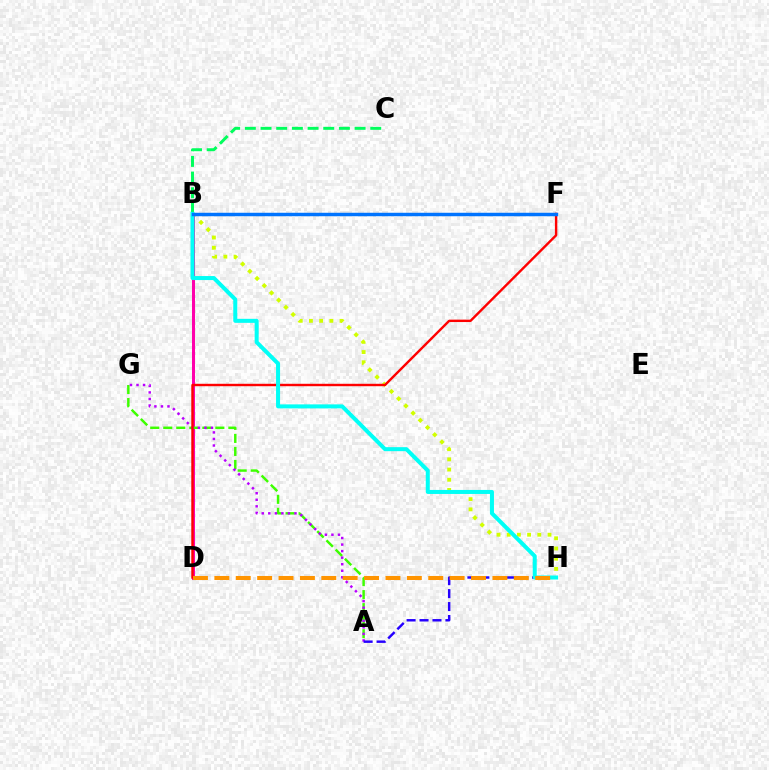{('B', 'H'): [{'color': '#d1ff00', 'line_style': 'dotted', 'thickness': 2.77}, {'color': '#00fff6', 'line_style': 'solid', 'thickness': 2.89}], ('B', 'D'): [{'color': '#ff00ac', 'line_style': 'solid', 'thickness': 2.18}], ('A', 'G'): [{'color': '#3dff00', 'line_style': 'dashed', 'thickness': 1.77}, {'color': '#b900ff', 'line_style': 'dotted', 'thickness': 1.78}], ('A', 'H'): [{'color': '#2500ff', 'line_style': 'dashed', 'thickness': 1.76}], ('D', 'F'): [{'color': '#ff0000', 'line_style': 'solid', 'thickness': 1.74}], ('B', 'C'): [{'color': '#00ff5c', 'line_style': 'dashed', 'thickness': 2.13}], ('D', 'H'): [{'color': '#ff9400', 'line_style': 'dashed', 'thickness': 2.91}], ('B', 'F'): [{'color': '#0074ff', 'line_style': 'solid', 'thickness': 2.49}]}